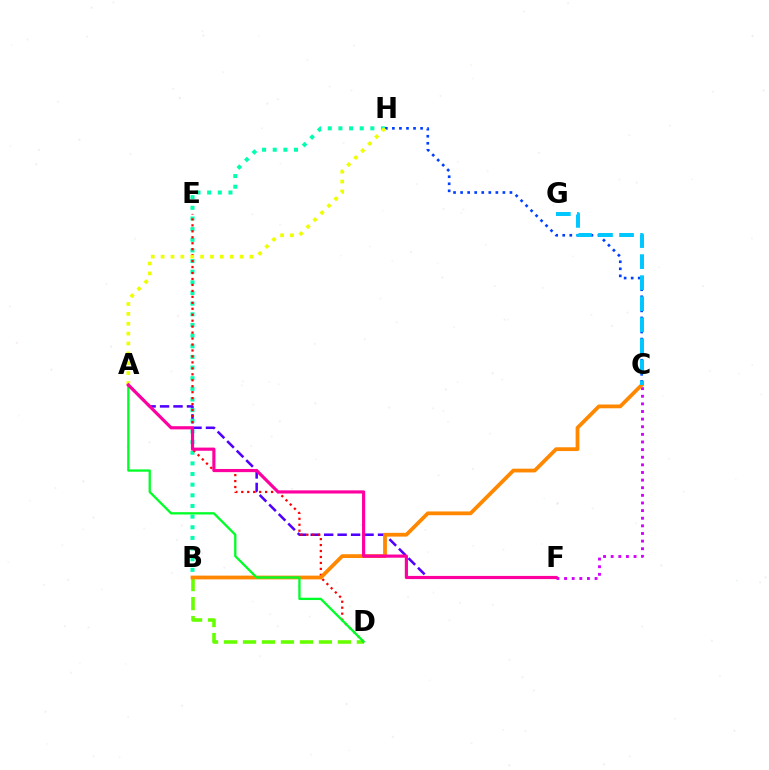{('A', 'F'): [{'color': '#4f00ff', 'line_style': 'dashed', 'thickness': 1.83}, {'color': '#ff00a0', 'line_style': 'solid', 'thickness': 2.28}], ('C', 'H'): [{'color': '#003fff', 'line_style': 'dotted', 'thickness': 1.92}], ('B', 'H'): [{'color': '#00ffaf', 'line_style': 'dotted', 'thickness': 2.89}], ('B', 'D'): [{'color': '#66ff00', 'line_style': 'dashed', 'thickness': 2.58}], ('D', 'E'): [{'color': '#ff0000', 'line_style': 'dotted', 'thickness': 1.62}], ('C', 'F'): [{'color': '#d600ff', 'line_style': 'dotted', 'thickness': 2.07}], ('B', 'C'): [{'color': '#ff8800', 'line_style': 'solid', 'thickness': 2.71}], ('A', 'D'): [{'color': '#00ff27', 'line_style': 'solid', 'thickness': 1.66}], ('A', 'H'): [{'color': '#eeff00', 'line_style': 'dotted', 'thickness': 2.68}], ('C', 'G'): [{'color': '#00c7ff', 'line_style': 'dashed', 'thickness': 2.86}]}